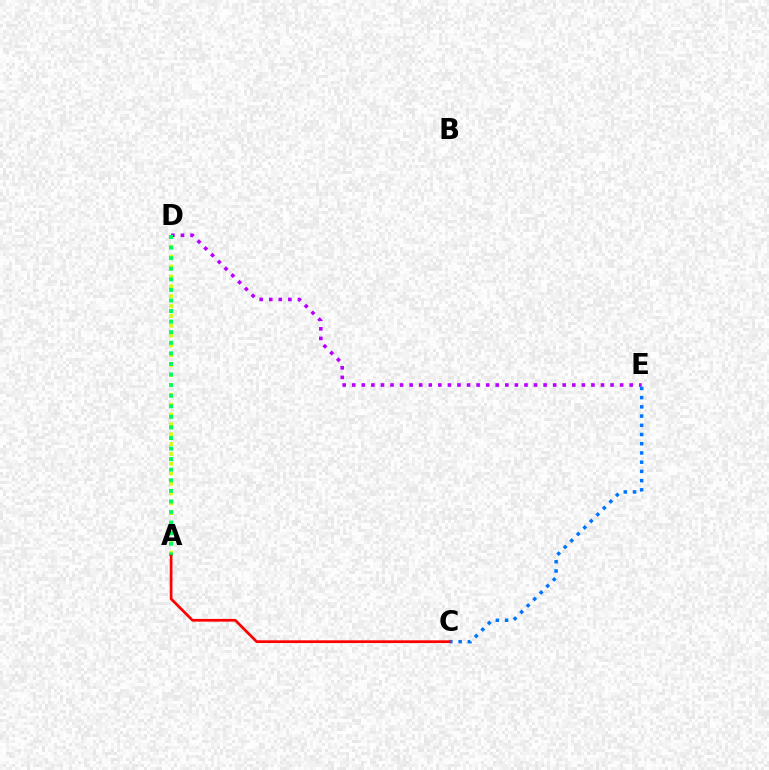{('D', 'E'): [{'color': '#b900ff', 'line_style': 'dotted', 'thickness': 2.6}], ('C', 'E'): [{'color': '#0074ff', 'line_style': 'dotted', 'thickness': 2.51}], ('A', 'D'): [{'color': '#d1ff00', 'line_style': 'dotted', 'thickness': 2.68}, {'color': '#00ff5c', 'line_style': 'dotted', 'thickness': 2.87}], ('A', 'C'): [{'color': '#ff0000', 'line_style': 'solid', 'thickness': 1.96}]}